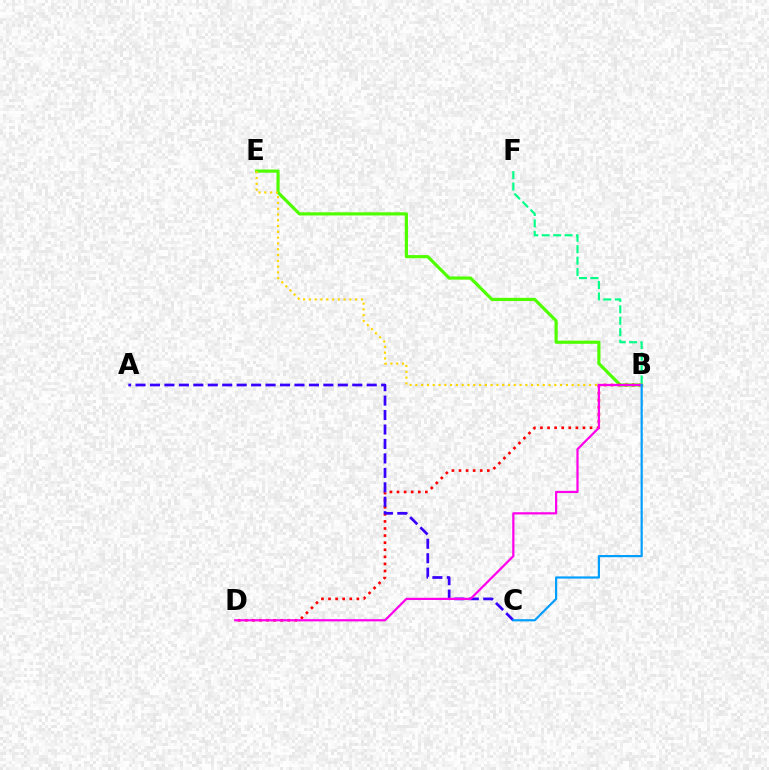{('B', 'E'): [{'color': '#4fff00', 'line_style': 'solid', 'thickness': 2.28}, {'color': '#ffd500', 'line_style': 'dotted', 'thickness': 1.57}], ('B', 'D'): [{'color': '#ff0000', 'line_style': 'dotted', 'thickness': 1.92}, {'color': '#ff00ed', 'line_style': 'solid', 'thickness': 1.6}], ('A', 'C'): [{'color': '#3700ff', 'line_style': 'dashed', 'thickness': 1.96}], ('B', 'F'): [{'color': '#00ff86', 'line_style': 'dashed', 'thickness': 1.55}], ('B', 'C'): [{'color': '#009eff', 'line_style': 'solid', 'thickness': 1.58}]}